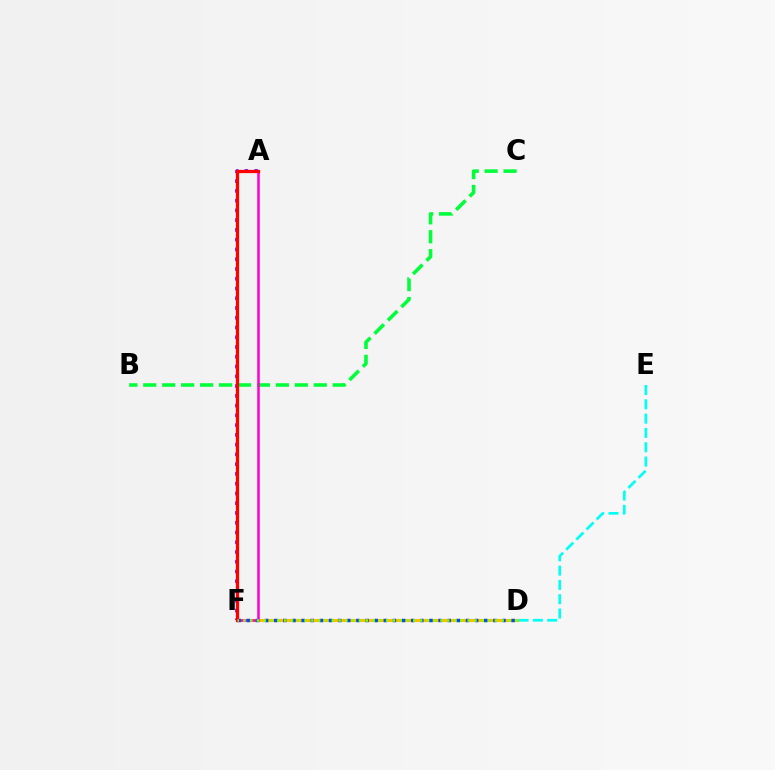{('B', 'C'): [{'color': '#00ff39', 'line_style': 'dashed', 'thickness': 2.57}], ('D', 'F'): [{'color': '#ffbd00', 'line_style': 'solid', 'thickness': 2.27}, {'color': '#004bff', 'line_style': 'dotted', 'thickness': 2.48}, {'color': '#84ff00', 'line_style': 'dotted', 'thickness': 1.85}], ('A', 'F'): [{'color': '#ff00cf', 'line_style': 'solid', 'thickness': 1.82}, {'color': '#7200ff', 'line_style': 'dotted', 'thickness': 2.65}, {'color': '#ff0000', 'line_style': 'solid', 'thickness': 2.34}], ('D', 'E'): [{'color': '#00fff6', 'line_style': 'dashed', 'thickness': 1.94}]}